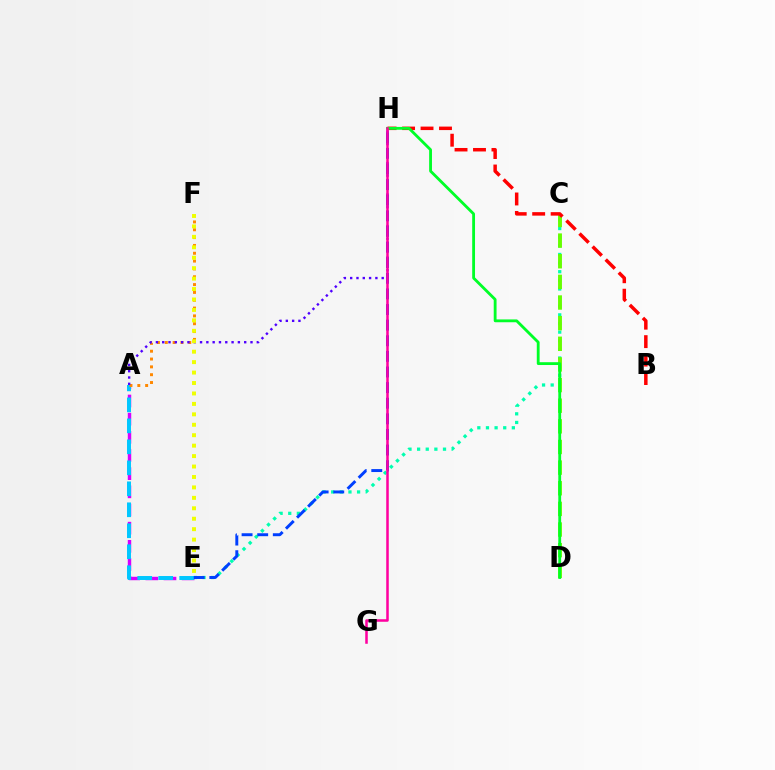{('C', 'E'): [{'color': '#00ffaf', 'line_style': 'dotted', 'thickness': 2.34}], ('A', 'E'): [{'color': '#d600ff', 'line_style': 'dashed', 'thickness': 2.47}, {'color': '#00c7ff', 'line_style': 'dashed', 'thickness': 2.85}], ('C', 'D'): [{'color': '#66ff00', 'line_style': 'dashed', 'thickness': 2.8}], ('A', 'F'): [{'color': '#ff8800', 'line_style': 'dotted', 'thickness': 2.13}], ('A', 'H'): [{'color': '#4f00ff', 'line_style': 'dotted', 'thickness': 1.71}], ('E', 'H'): [{'color': '#003fff', 'line_style': 'dashed', 'thickness': 2.12}], ('B', 'H'): [{'color': '#ff0000', 'line_style': 'dashed', 'thickness': 2.51}], ('D', 'H'): [{'color': '#00ff27', 'line_style': 'solid', 'thickness': 2.03}], ('G', 'H'): [{'color': '#ff00a0', 'line_style': 'solid', 'thickness': 1.82}], ('E', 'F'): [{'color': '#eeff00', 'line_style': 'dotted', 'thickness': 2.84}]}